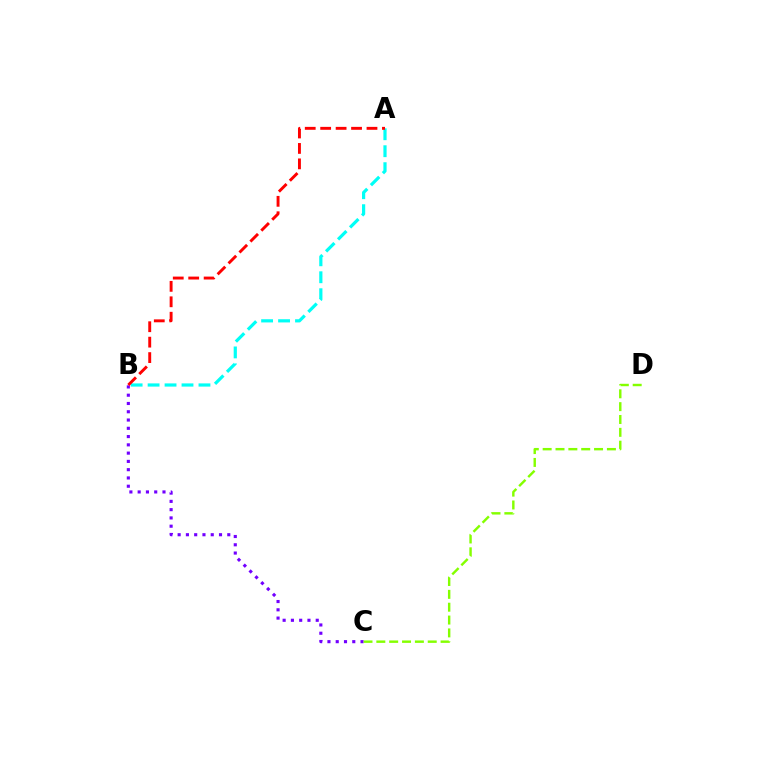{('B', 'C'): [{'color': '#7200ff', 'line_style': 'dotted', 'thickness': 2.25}], ('A', 'B'): [{'color': '#00fff6', 'line_style': 'dashed', 'thickness': 2.3}, {'color': '#ff0000', 'line_style': 'dashed', 'thickness': 2.1}], ('C', 'D'): [{'color': '#84ff00', 'line_style': 'dashed', 'thickness': 1.75}]}